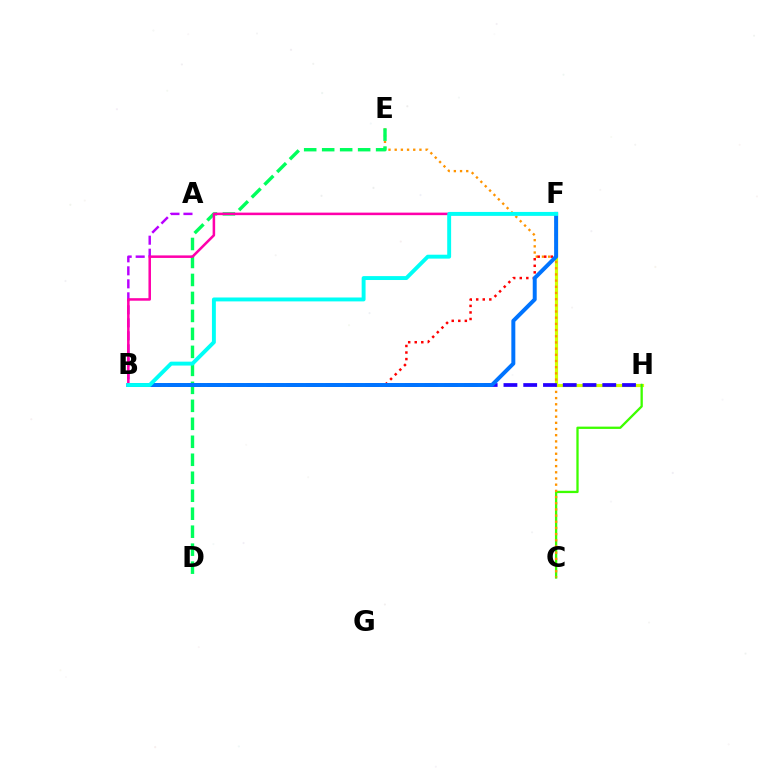{('F', 'H'): [{'color': '#d1ff00', 'line_style': 'solid', 'thickness': 2.28}], ('C', 'H'): [{'color': '#3dff00', 'line_style': 'solid', 'thickness': 1.66}], ('A', 'B'): [{'color': '#b900ff', 'line_style': 'dashed', 'thickness': 1.77}], ('C', 'E'): [{'color': '#ff9400', 'line_style': 'dotted', 'thickness': 1.68}], ('D', 'E'): [{'color': '#00ff5c', 'line_style': 'dashed', 'thickness': 2.44}], ('B', 'H'): [{'color': '#2500ff', 'line_style': 'dashed', 'thickness': 2.69}], ('B', 'F'): [{'color': '#ff0000', 'line_style': 'dotted', 'thickness': 1.78}, {'color': '#0074ff', 'line_style': 'solid', 'thickness': 2.86}, {'color': '#ff00ac', 'line_style': 'solid', 'thickness': 1.82}, {'color': '#00fff6', 'line_style': 'solid', 'thickness': 2.82}]}